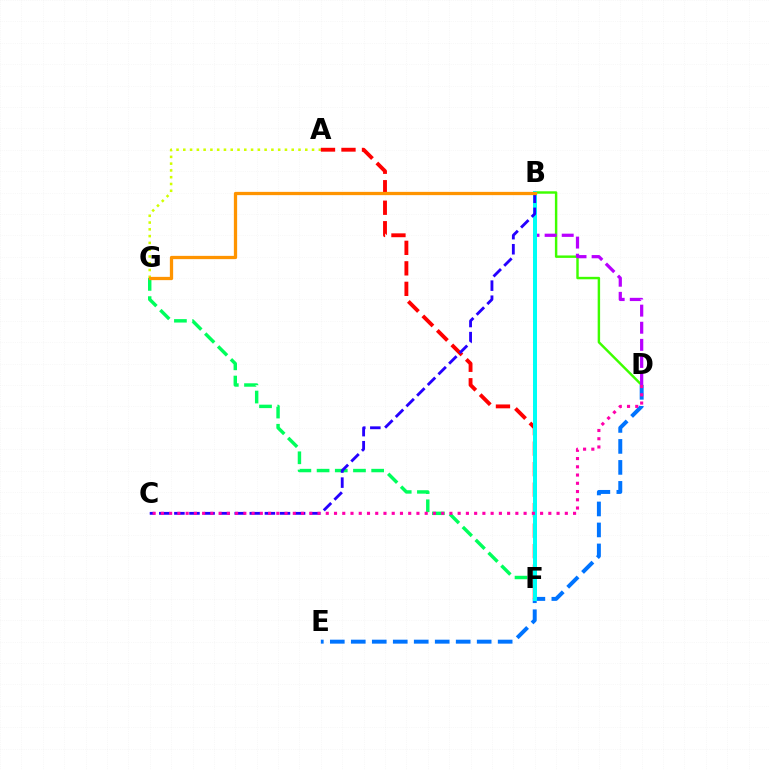{('A', 'G'): [{'color': '#d1ff00', 'line_style': 'dotted', 'thickness': 1.84}], ('A', 'F'): [{'color': '#ff0000', 'line_style': 'dashed', 'thickness': 2.78}], ('D', 'E'): [{'color': '#0074ff', 'line_style': 'dashed', 'thickness': 2.85}], ('B', 'D'): [{'color': '#3dff00', 'line_style': 'solid', 'thickness': 1.76}, {'color': '#b900ff', 'line_style': 'dashed', 'thickness': 2.32}], ('F', 'G'): [{'color': '#00ff5c', 'line_style': 'dashed', 'thickness': 2.47}], ('B', 'F'): [{'color': '#00fff6', 'line_style': 'solid', 'thickness': 2.87}], ('B', 'C'): [{'color': '#2500ff', 'line_style': 'dashed', 'thickness': 2.05}], ('C', 'D'): [{'color': '#ff00ac', 'line_style': 'dotted', 'thickness': 2.24}], ('B', 'G'): [{'color': '#ff9400', 'line_style': 'solid', 'thickness': 2.35}]}